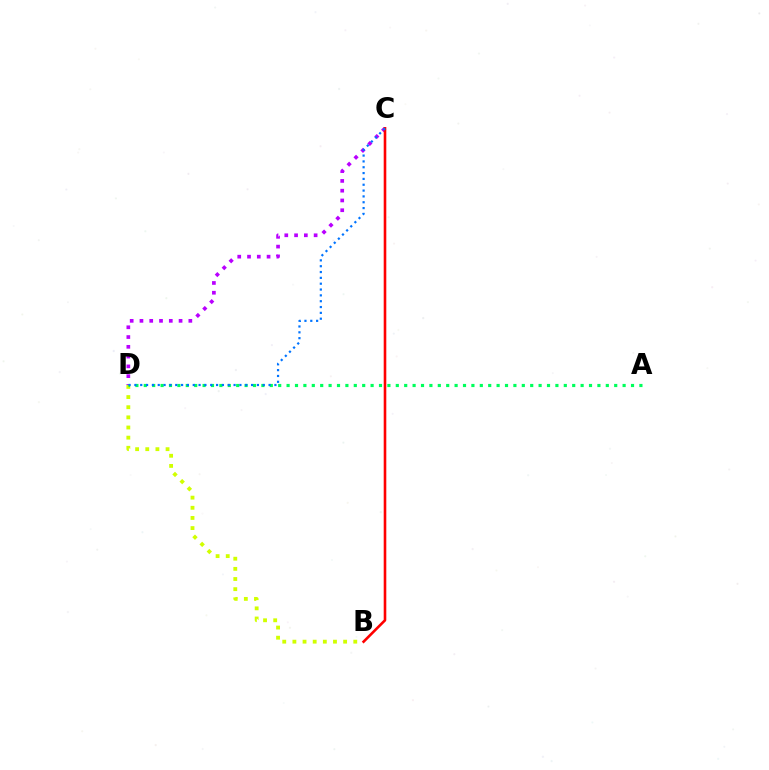{('C', 'D'): [{'color': '#b900ff', 'line_style': 'dotted', 'thickness': 2.66}, {'color': '#0074ff', 'line_style': 'dotted', 'thickness': 1.59}], ('B', 'D'): [{'color': '#d1ff00', 'line_style': 'dotted', 'thickness': 2.76}], ('A', 'D'): [{'color': '#00ff5c', 'line_style': 'dotted', 'thickness': 2.28}], ('B', 'C'): [{'color': '#ff0000', 'line_style': 'solid', 'thickness': 1.87}]}